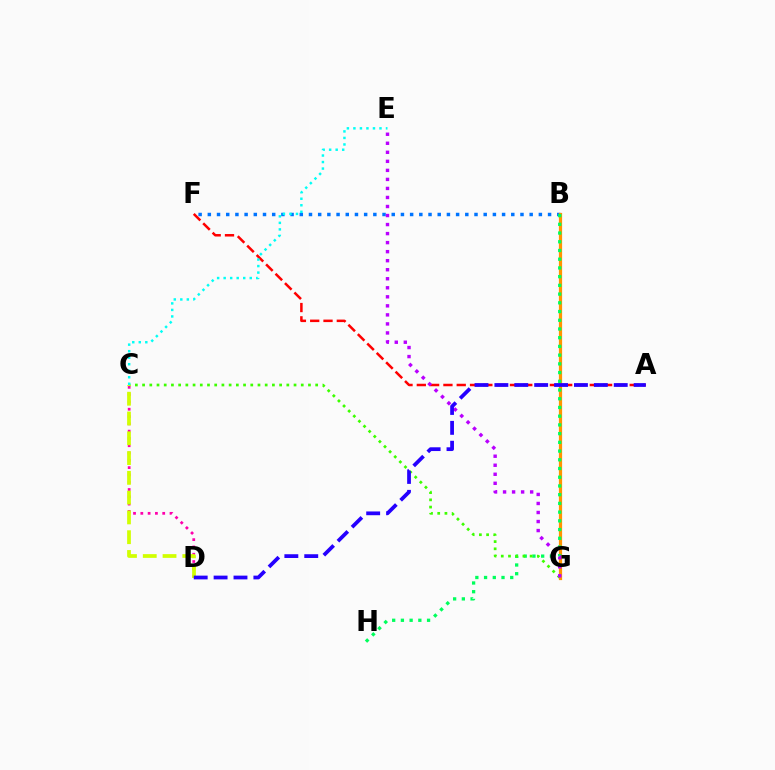{('C', 'D'): [{'color': '#ff00ac', 'line_style': 'dotted', 'thickness': 1.98}, {'color': '#d1ff00', 'line_style': 'dashed', 'thickness': 2.69}], ('B', 'F'): [{'color': '#0074ff', 'line_style': 'dotted', 'thickness': 2.5}], ('B', 'G'): [{'color': '#ff9400', 'line_style': 'solid', 'thickness': 2.32}], ('B', 'H'): [{'color': '#00ff5c', 'line_style': 'dotted', 'thickness': 2.37}], ('C', 'G'): [{'color': '#3dff00', 'line_style': 'dotted', 'thickness': 1.96}], ('A', 'F'): [{'color': '#ff0000', 'line_style': 'dashed', 'thickness': 1.81}], ('E', 'G'): [{'color': '#b900ff', 'line_style': 'dotted', 'thickness': 2.45}], ('A', 'D'): [{'color': '#2500ff', 'line_style': 'dashed', 'thickness': 2.7}], ('C', 'E'): [{'color': '#00fff6', 'line_style': 'dotted', 'thickness': 1.77}]}